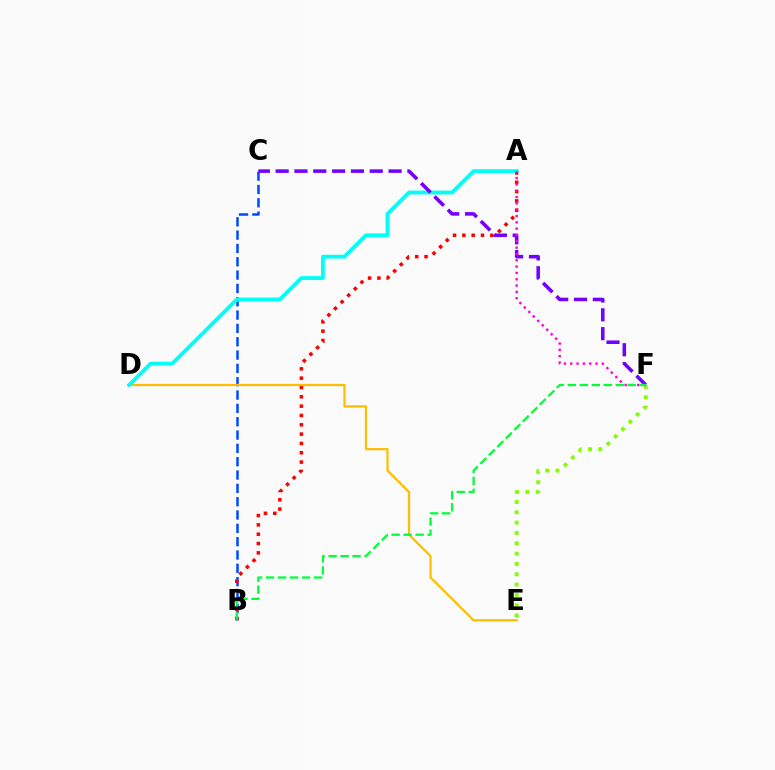{('B', 'C'): [{'color': '#004bff', 'line_style': 'dashed', 'thickness': 1.81}], ('A', 'B'): [{'color': '#ff0000', 'line_style': 'dotted', 'thickness': 2.53}], ('D', 'E'): [{'color': '#ffbd00', 'line_style': 'solid', 'thickness': 1.59}], ('A', 'D'): [{'color': '#00fff6', 'line_style': 'solid', 'thickness': 2.75}], ('E', 'F'): [{'color': '#84ff00', 'line_style': 'dotted', 'thickness': 2.81}], ('C', 'F'): [{'color': '#7200ff', 'line_style': 'dashed', 'thickness': 2.56}], ('A', 'F'): [{'color': '#ff00cf', 'line_style': 'dotted', 'thickness': 1.72}], ('B', 'F'): [{'color': '#00ff39', 'line_style': 'dashed', 'thickness': 1.63}]}